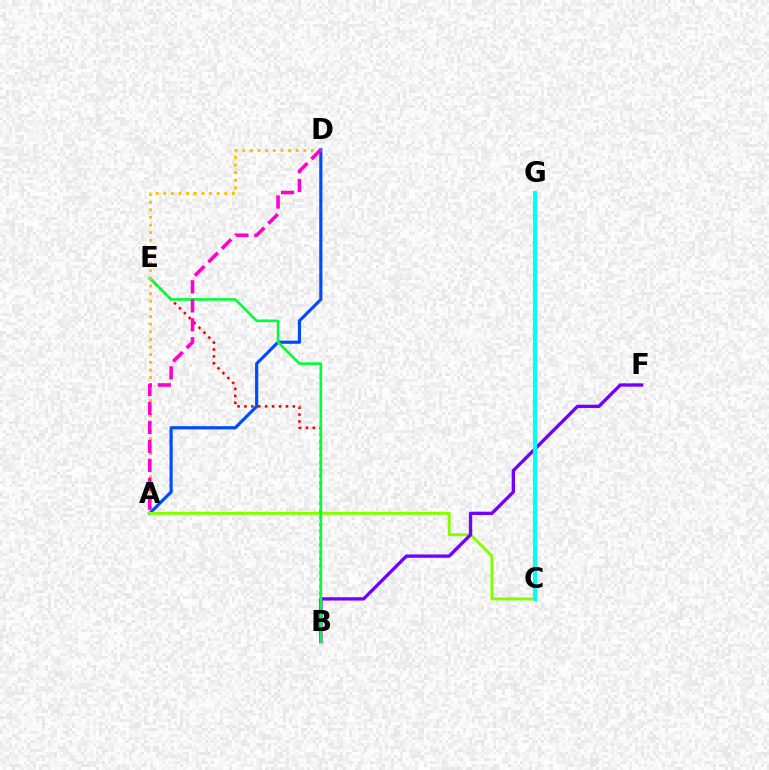{('A', 'D'): [{'color': '#004bff', 'line_style': 'solid', 'thickness': 2.28}, {'color': '#ffbd00', 'line_style': 'dotted', 'thickness': 2.07}, {'color': '#ff00cf', 'line_style': 'dashed', 'thickness': 2.58}], ('A', 'C'): [{'color': '#84ff00', 'line_style': 'solid', 'thickness': 2.14}], ('B', 'E'): [{'color': '#ff0000', 'line_style': 'dotted', 'thickness': 1.88}, {'color': '#00ff39', 'line_style': 'solid', 'thickness': 1.91}], ('B', 'F'): [{'color': '#7200ff', 'line_style': 'solid', 'thickness': 2.39}], ('C', 'G'): [{'color': '#00fff6', 'line_style': 'solid', 'thickness': 2.97}]}